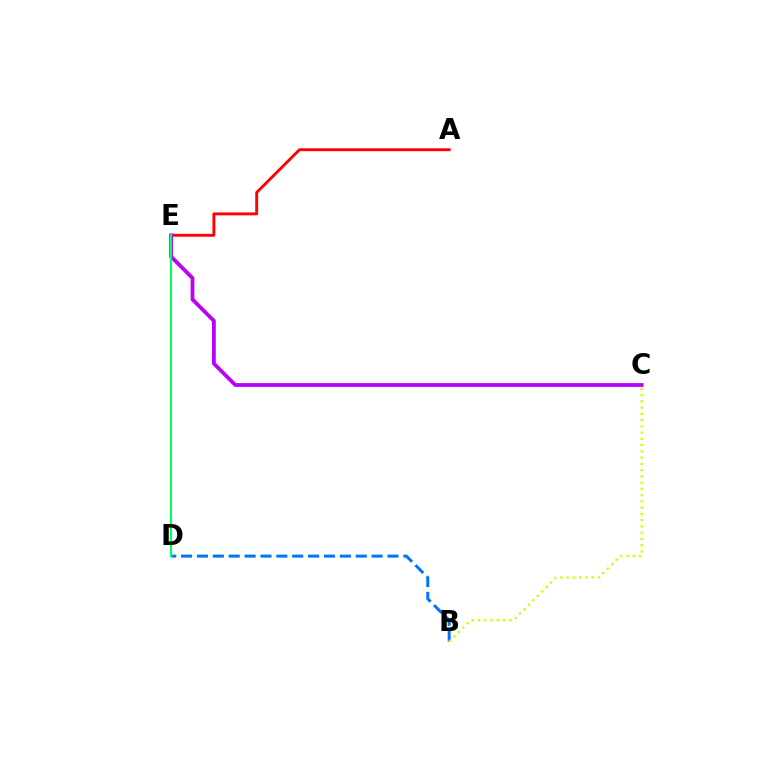{('A', 'E'): [{'color': '#ff0000', 'line_style': 'solid', 'thickness': 2.08}], ('B', 'D'): [{'color': '#0074ff', 'line_style': 'dashed', 'thickness': 2.16}], ('C', 'E'): [{'color': '#b900ff', 'line_style': 'solid', 'thickness': 2.72}], ('B', 'C'): [{'color': '#d1ff00', 'line_style': 'dotted', 'thickness': 1.7}], ('D', 'E'): [{'color': '#00ff5c', 'line_style': 'solid', 'thickness': 1.53}]}